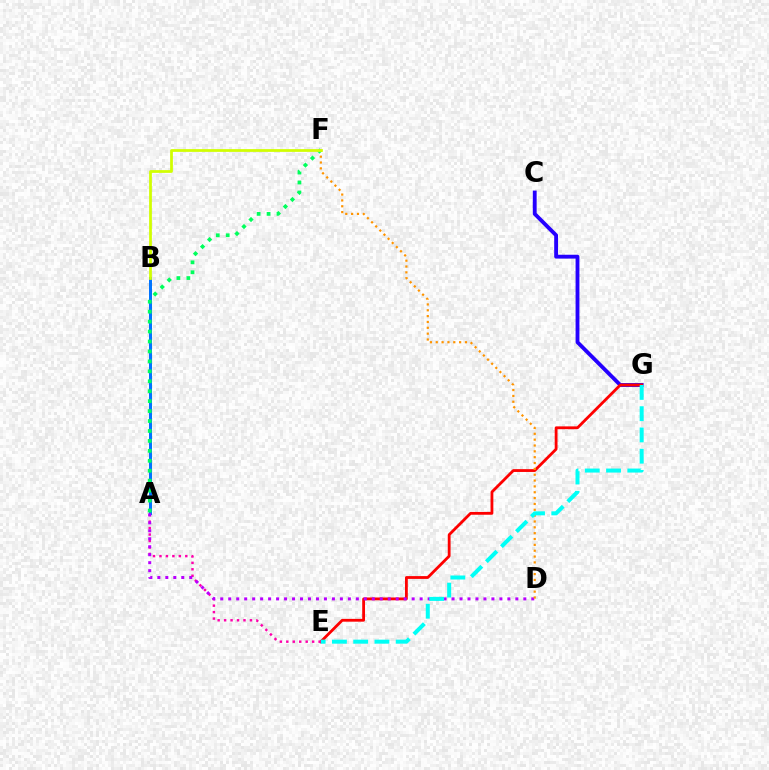{('A', 'B'): [{'color': '#3dff00', 'line_style': 'solid', 'thickness': 1.88}, {'color': '#0074ff', 'line_style': 'solid', 'thickness': 2.16}], ('C', 'G'): [{'color': '#2500ff', 'line_style': 'solid', 'thickness': 2.77}], ('E', 'G'): [{'color': '#ff0000', 'line_style': 'solid', 'thickness': 2.02}, {'color': '#00fff6', 'line_style': 'dashed', 'thickness': 2.89}], ('A', 'E'): [{'color': '#ff00ac', 'line_style': 'dotted', 'thickness': 1.76}], ('A', 'D'): [{'color': '#b900ff', 'line_style': 'dotted', 'thickness': 2.17}], ('D', 'F'): [{'color': '#ff9400', 'line_style': 'dotted', 'thickness': 1.59}], ('A', 'F'): [{'color': '#00ff5c', 'line_style': 'dotted', 'thickness': 2.7}], ('B', 'F'): [{'color': '#d1ff00', 'line_style': 'solid', 'thickness': 1.98}]}